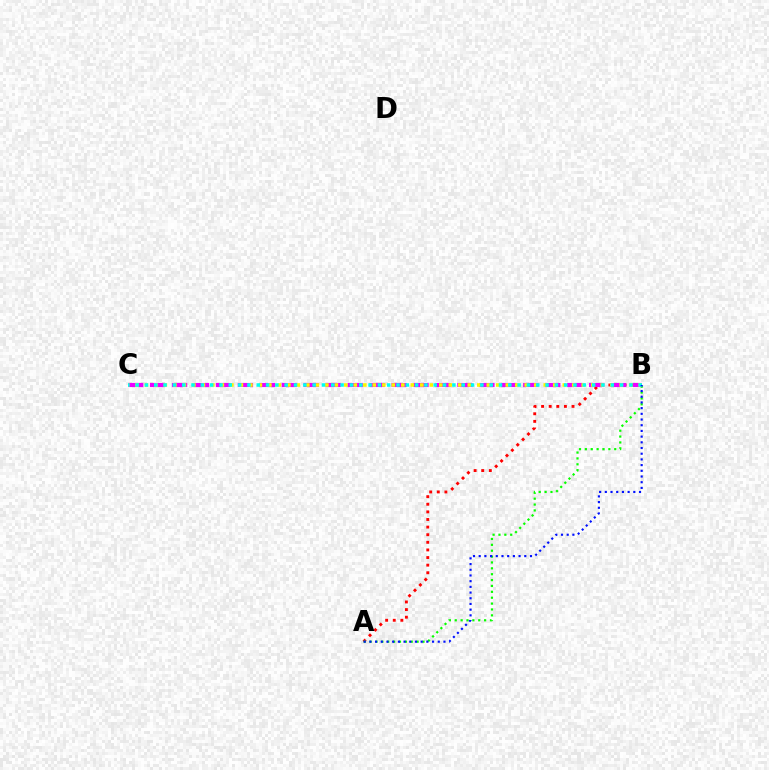{('A', 'B'): [{'color': '#ff0000', 'line_style': 'dotted', 'thickness': 2.07}, {'color': '#08ff00', 'line_style': 'dotted', 'thickness': 1.6}, {'color': '#0010ff', 'line_style': 'dotted', 'thickness': 1.55}], ('B', 'C'): [{'color': '#ee00ff', 'line_style': 'dashed', 'thickness': 2.98}, {'color': '#fcf500', 'line_style': 'dotted', 'thickness': 2.58}, {'color': '#00fff6', 'line_style': 'dotted', 'thickness': 2.53}]}